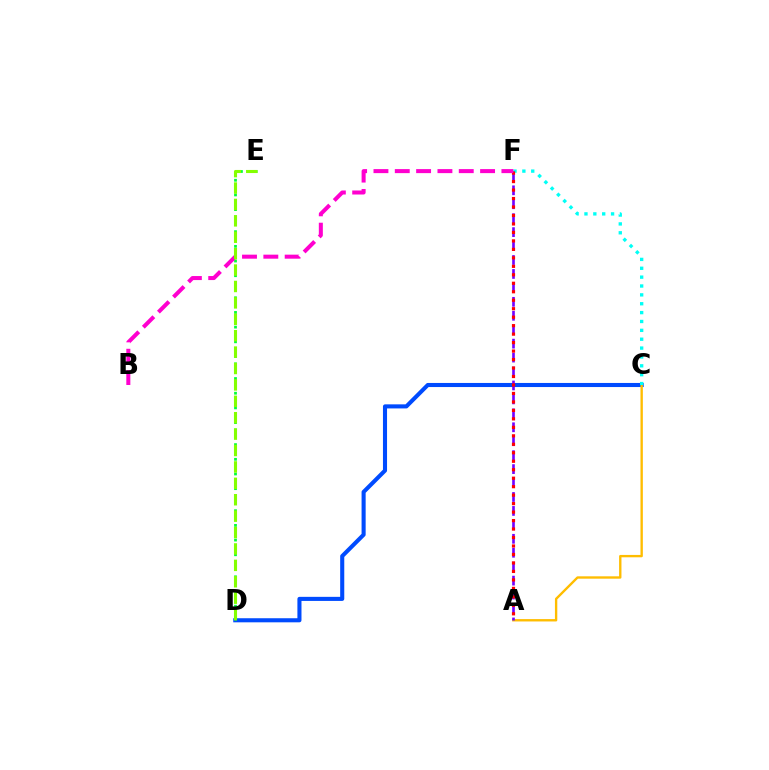{('C', 'D'): [{'color': '#004bff', 'line_style': 'solid', 'thickness': 2.94}], ('A', 'C'): [{'color': '#ffbd00', 'line_style': 'solid', 'thickness': 1.7}], ('C', 'F'): [{'color': '#00fff6', 'line_style': 'dotted', 'thickness': 2.41}], ('A', 'F'): [{'color': '#7200ff', 'line_style': 'dashed', 'thickness': 1.89}, {'color': '#ff0000', 'line_style': 'dotted', 'thickness': 2.3}], ('D', 'E'): [{'color': '#00ff39', 'line_style': 'dotted', 'thickness': 2.0}, {'color': '#84ff00', 'line_style': 'dashed', 'thickness': 2.23}], ('B', 'F'): [{'color': '#ff00cf', 'line_style': 'dashed', 'thickness': 2.9}]}